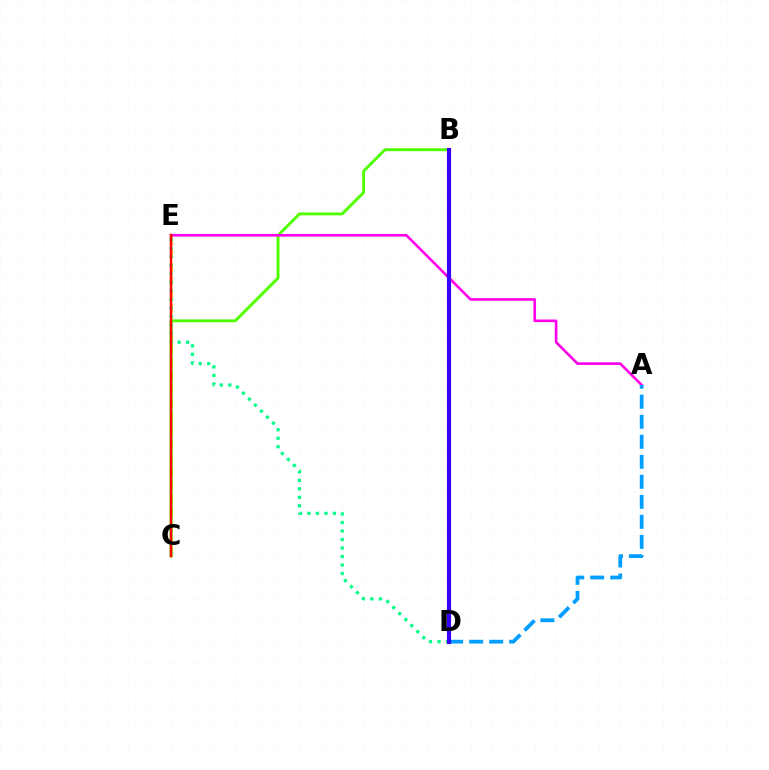{('C', 'E'): [{'color': '#ffd500', 'line_style': 'dashed', 'thickness': 1.85}, {'color': '#ff0000', 'line_style': 'solid', 'thickness': 1.77}], ('B', 'C'): [{'color': '#4fff00', 'line_style': 'solid', 'thickness': 2.09}], ('A', 'E'): [{'color': '#ff00ed', 'line_style': 'solid', 'thickness': 1.9}], ('D', 'E'): [{'color': '#00ff86', 'line_style': 'dotted', 'thickness': 2.31}], ('A', 'D'): [{'color': '#009eff', 'line_style': 'dashed', 'thickness': 2.72}], ('B', 'D'): [{'color': '#3700ff', 'line_style': 'solid', 'thickness': 2.99}]}